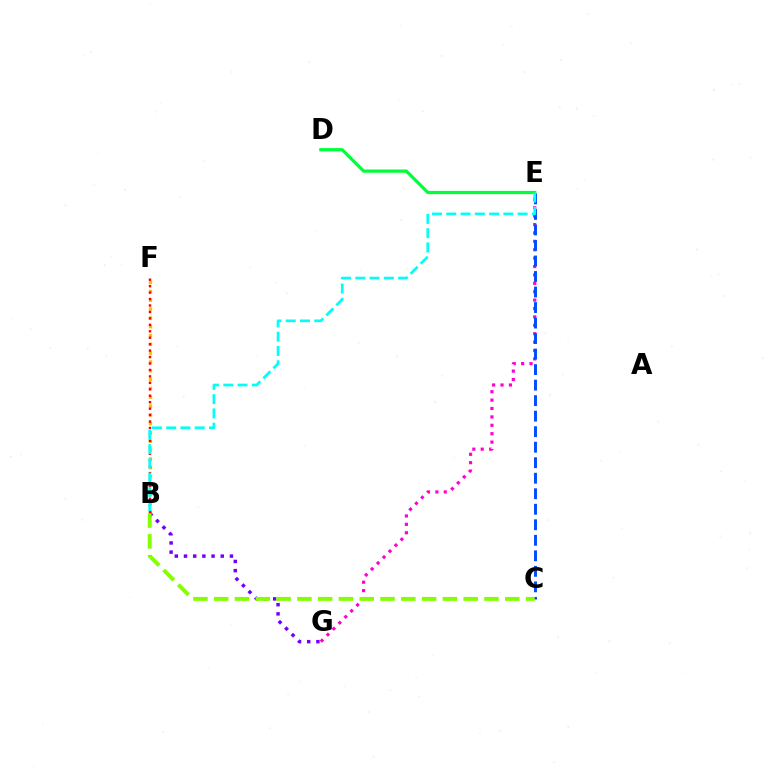{('B', 'F'): [{'color': '#ffbd00', 'line_style': 'dotted', 'thickness': 2.4}, {'color': '#ff0000', 'line_style': 'dotted', 'thickness': 1.75}], ('E', 'G'): [{'color': '#ff00cf', 'line_style': 'dotted', 'thickness': 2.28}], ('D', 'E'): [{'color': '#00ff39', 'line_style': 'solid', 'thickness': 2.33}], ('B', 'G'): [{'color': '#7200ff', 'line_style': 'dotted', 'thickness': 2.5}], ('C', 'E'): [{'color': '#004bff', 'line_style': 'dashed', 'thickness': 2.11}], ('B', 'C'): [{'color': '#84ff00', 'line_style': 'dashed', 'thickness': 2.82}], ('B', 'E'): [{'color': '#00fff6', 'line_style': 'dashed', 'thickness': 1.94}]}